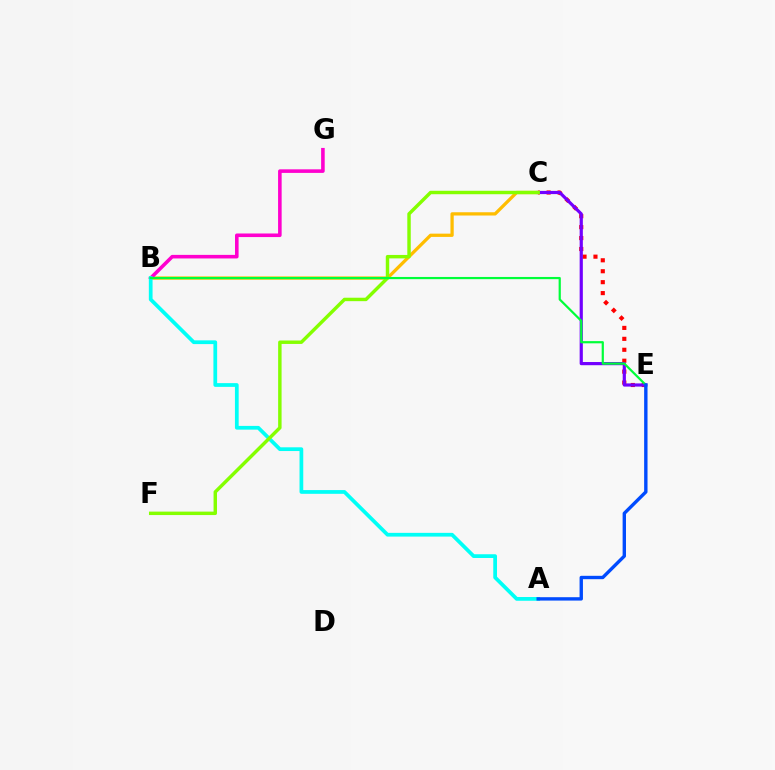{('C', 'E'): [{'color': '#ff0000', 'line_style': 'dotted', 'thickness': 2.97}, {'color': '#7200ff', 'line_style': 'solid', 'thickness': 2.29}], ('B', 'C'): [{'color': '#ffbd00', 'line_style': 'solid', 'thickness': 2.35}], ('B', 'G'): [{'color': '#ff00cf', 'line_style': 'solid', 'thickness': 2.58}], ('A', 'B'): [{'color': '#00fff6', 'line_style': 'solid', 'thickness': 2.69}], ('C', 'F'): [{'color': '#84ff00', 'line_style': 'solid', 'thickness': 2.48}], ('B', 'E'): [{'color': '#00ff39', 'line_style': 'solid', 'thickness': 1.59}], ('A', 'E'): [{'color': '#004bff', 'line_style': 'solid', 'thickness': 2.43}]}